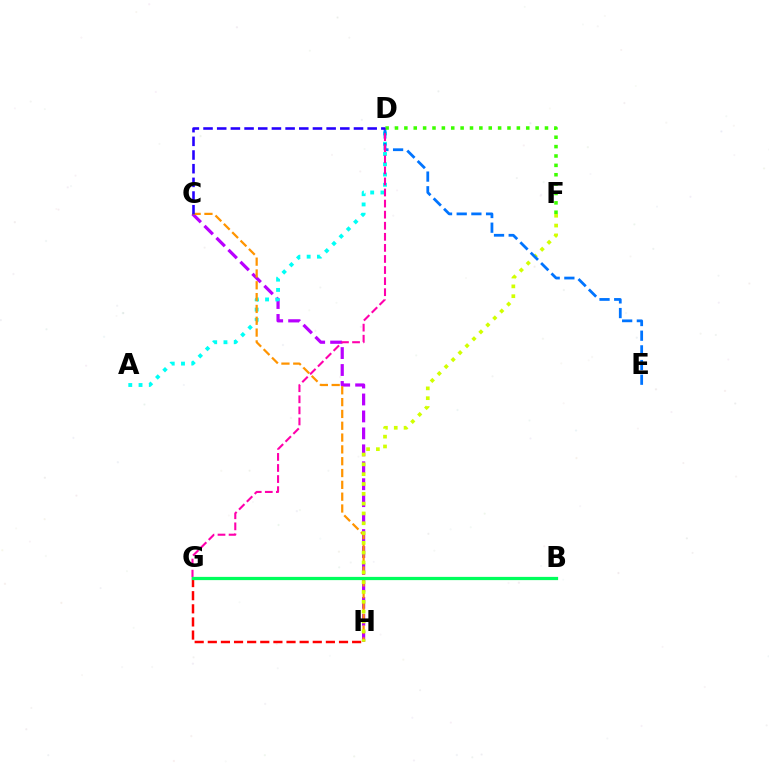{('G', 'H'): [{'color': '#ff0000', 'line_style': 'dashed', 'thickness': 1.78}], ('C', 'H'): [{'color': '#b900ff', 'line_style': 'dashed', 'thickness': 2.3}, {'color': '#ff9400', 'line_style': 'dashed', 'thickness': 1.61}], ('A', 'D'): [{'color': '#00fff6', 'line_style': 'dotted', 'thickness': 2.79}], ('F', 'H'): [{'color': '#d1ff00', 'line_style': 'dotted', 'thickness': 2.67}], ('D', 'E'): [{'color': '#0074ff', 'line_style': 'dashed', 'thickness': 1.99}], ('D', 'G'): [{'color': '#ff00ac', 'line_style': 'dashed', 'thickness': 1.5}], ('B', 'G'): [{'color': '#00ff5c', 'line_style': 'solid', 'thickness': 2.33}], ('D', 'F'): [{'color': '#3dff00', 'line_style': 'dotted', 'thickness': 2.55}], ('C', 'D'): [{'color': '#2500ff', 'line_style': 'dashed', 'thickness': 1.86}]}